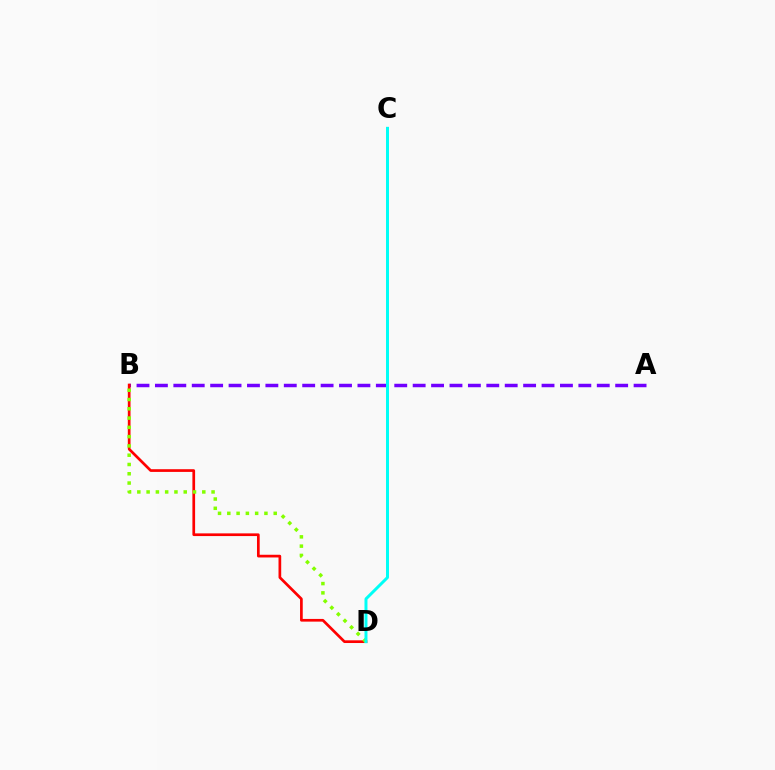{('A', 'B'): [{'color': '#7200ff', 'line_style': 'dashed', 'thickness': 2.5}], ('B', 'D'): [{'color': '#ff0000', 'line_style': 'solid', 'thickness': 1.94}, {'color': '#84ff00', 'line_style': 'dotted', 'thickness': 2.52}], ('C', 'D'): [{'color': '#00fff6', 'line_style': 'solid', 'thickness': 2.14}]}